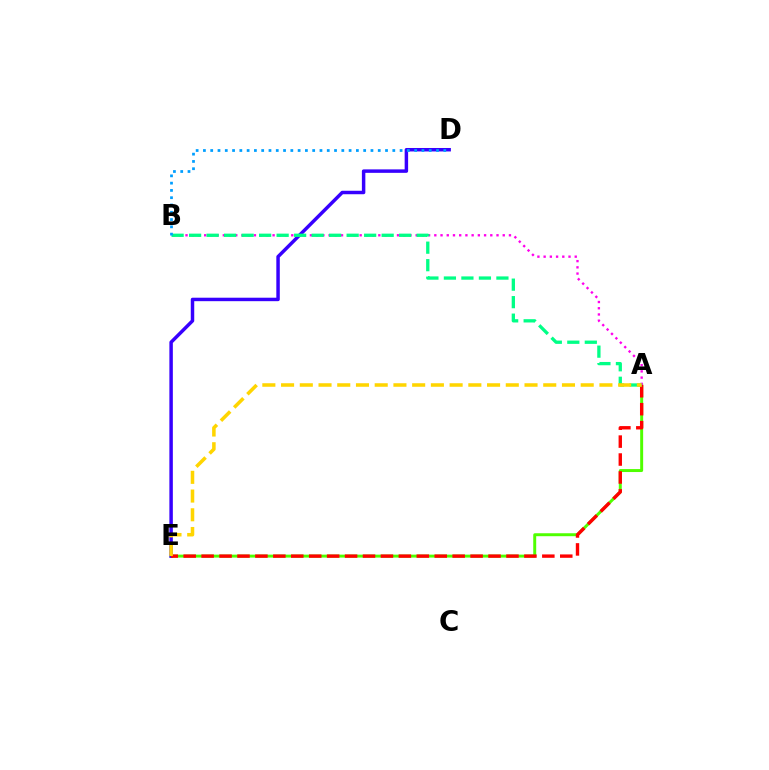{('A', 'E'): [{'color': '#4fff00', 'line_style': 'solid', 'thickness': 2.13}, {'color': '#ff0000', 'line_style': 'dashed', 'thickness': 2.44}, {'color': '#ffd500', 'line_style': 'dashed', 'thickness': 2.54}], ('D', 'E'): [{'color': '#3700ff', 'line_style': 'solid', 'thickness': 2.5}], ('A', 'B'): [{'color': '#ff00ed', 'line_style': 'dotted', 'thickness': 1.69}, {'color': '#00ff86', 'line_style': 'dashed', 'thickness': 2.38}], ('B', 'D'): [{'color': '#009eff', 'line_style': 'dotted', 'thickness': 1.98}]}